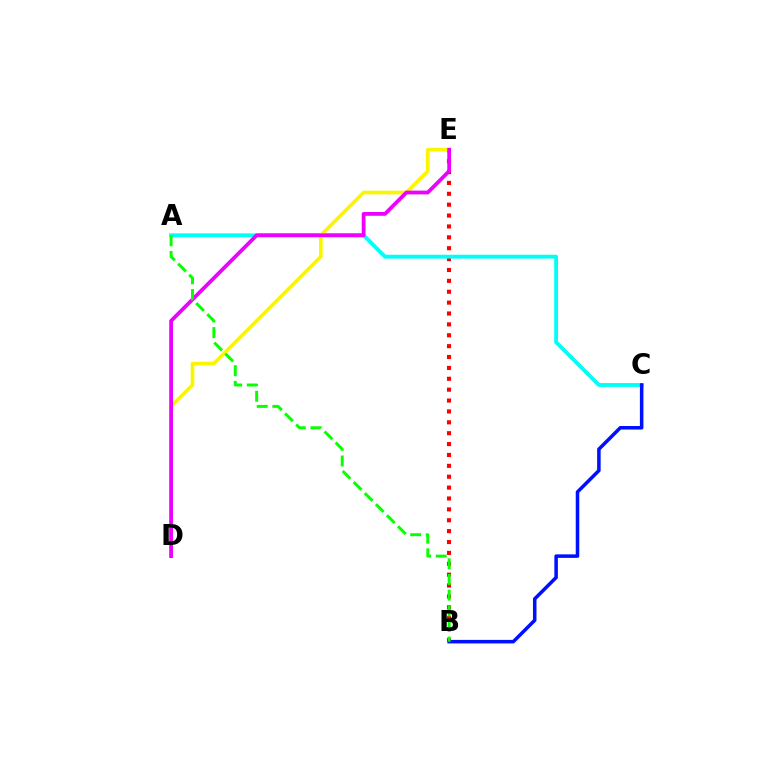{('B', 'E'): [{'color': '#ff0000', 'line_style': 'dotted', 'thickness': 2.96}], ('A', 'C'): [{'color': '#00fff6', 'line_style': 'solid', 'thickness': 2.77}], ('D', 'E'): [{'color': '#fcf500', 'line_style': 'solid', 'thickness': 2.65}, {'color': '#ee00ff', 'line_style': 'solid', 'thickness': 2.72}], ('B', 'C'): [{'color': '#0010ff', 'line_style': 'solid', 'thickness': 2.54}], ('A', 'B'): [{'color': '#08ff00', 'line_style': 'dashed', 'thickness': 2.13}]}